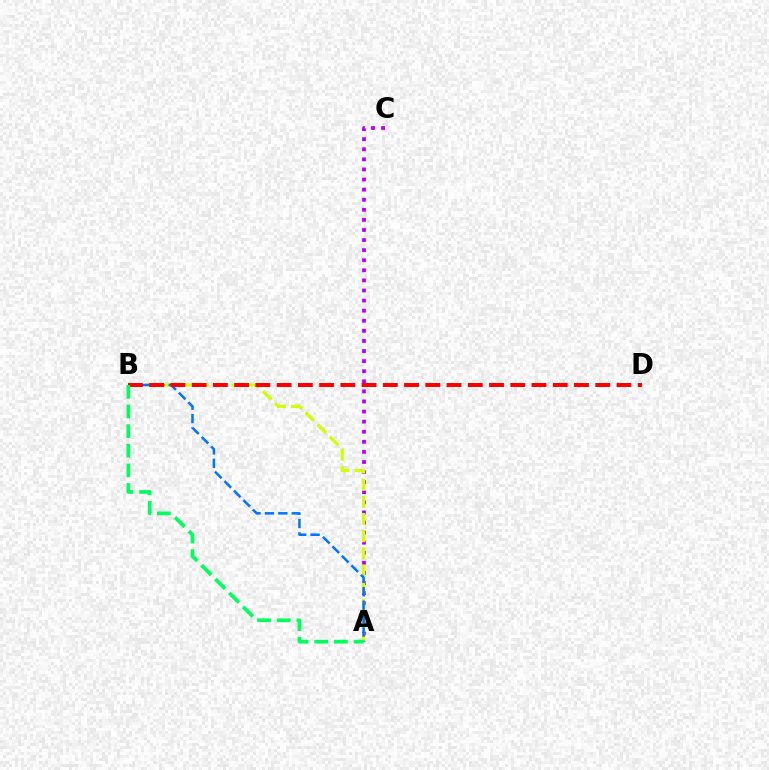{('A', 'C'): [{'color': '#b900ff', 'line_style': 'dotted', 'thickness': 2.74}], ('A', 'B'): [{'color': '#d1ff00', 'line_style': 'dashed', 'thickness': 2.33}, {'color': '#0074ff', 'line_style': 'dashed', 'thickness': 1.82}, {'color': '#00ff5c', 'line_style': 'dashed', 'thickness': 2.67}], ('B', 'D'): [{'color': '#ff0000', 'line_style': 'dashed', 'thickness': 2.89}]}